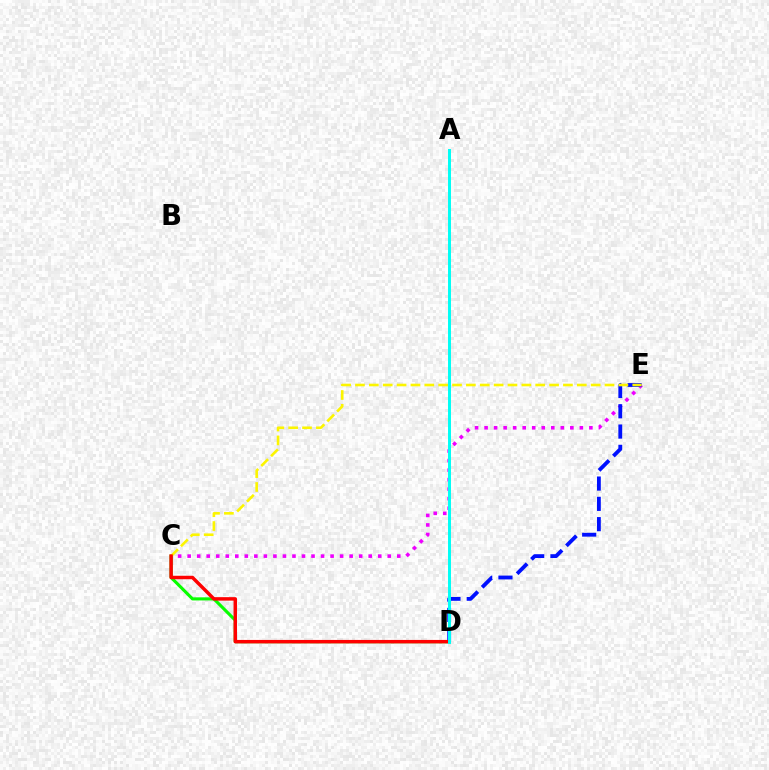{('C', 'E'): [{'color': '#ee00ff', 'line_style': 'dotted', 'thickness': 2.59}, {'color': '#fcf500', 'line_style': 'dashed', 'thickness': 1.88}], ('C', 'D'): [{'color': '#08ff00', 'line_style': 'solid', 'thickness': 2.24}, {'color': '#ff0000', 'line_style': 'solid', 'thickness': 2.5}], ('D', 'E'): [{'color': '#0010ff', 'line_style': 'dashed', 'thickness': 2.76}], ('A', 'D'): [{'color': '#00fff6', 'line_style': 'solid', 'thickness': 2.13}]}